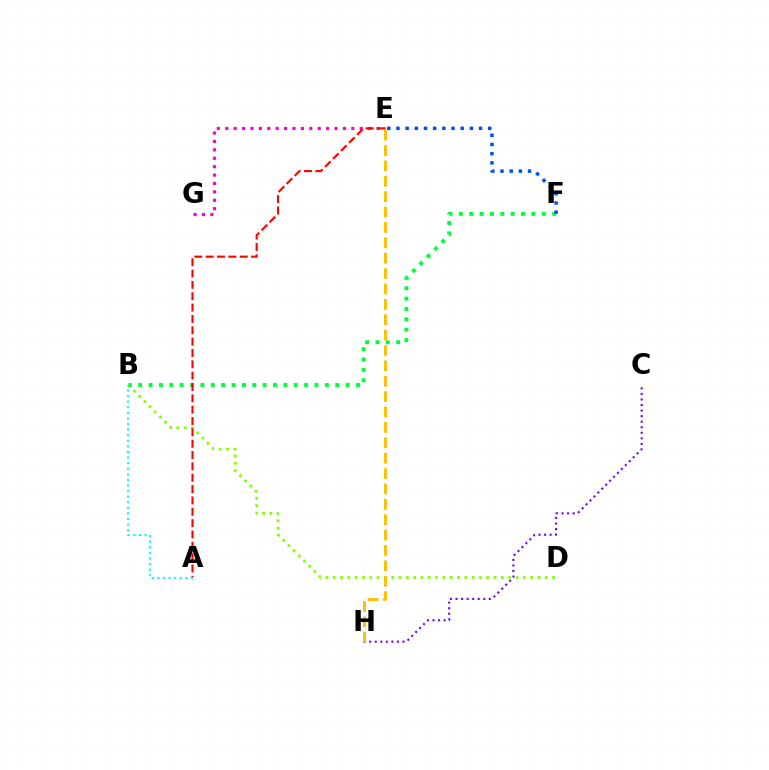{('E', 'G'): [{'color': '#ff00cf', 'line_style': 'dotted', 'thickness': 2.28}], ('B', 'D'): [{'color': '#84ff00', 'line_style': 'dotted', 'thickness': 1.99}], ('C', 'H'): [{'color': '#7200ff', 'line_style': 'dotted', 'thickness': 1.51}], ('B', 'F'): [{'color': '#00ff39', 'line_style': 'dotted', 'thickness': 2.82}], ('E', 'H'): [{'color': '#ffbd00', 'line_style': 'dashed', 'thickness': 2.09}], ('A', 'E'): [{'color': '#ff0000', 'line_style': 'dashed', 'thickness': 1.54}], ('A', 'B'): [{'color': '#00fff6', 'line_style': 'dotted', 'thickness': 1.52}], ('E', 'F'): [{'color': '#004bff', 'line_style': 'dotted', 'thickness': 2.49}]}